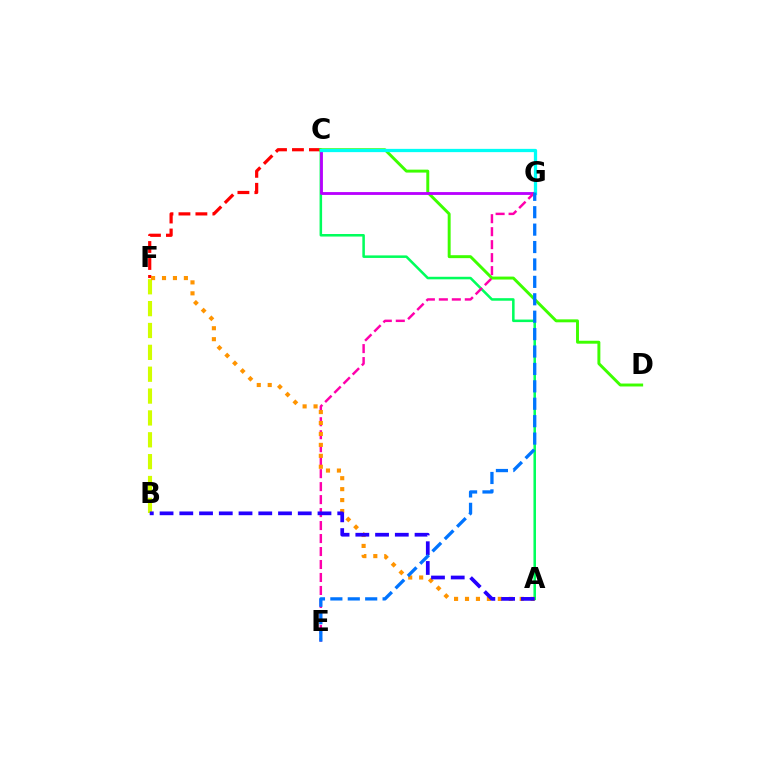{('C', 'F'): [{'color': '#ff0000', 'line_style': 'dashed', 'thickness': 2.3}], ('A', 'C'): [{'color': '#00ff5c', 'line_style': 'solid', 'thickness': 1.83}], ('C', 'D'): [{'color': '#3dff00', 'line_style': 'solid', 'thickness': 2.12}], ('C', 'G'): [{'color': '#b900ff', 'line_style': 'solid', 'thickness': 2.04}, {'color': '#00fff6', 'line_style': 'solid', 'thickness': 2.35}], ('B', 'F'): [{'color': '#d1ff00', 'line_style': 'dashed', 'thickness': 2.97}], ('E', 'G'): [{'color': '#ff00ac', 'line_style': 'dashed', 'thickness': 1.76}, {'color': '#0074ff', 'line_style': 'dashed', 'thickness': 2.37}], ('A', 'F'): [{'color': '#ff9400', 'line_style': 'dotted', 'thickness': 2.97}], ('A', 'B'): [{'color': '#2500ff', 'line_style': 'dashed', 'thickness': 2.68}]}